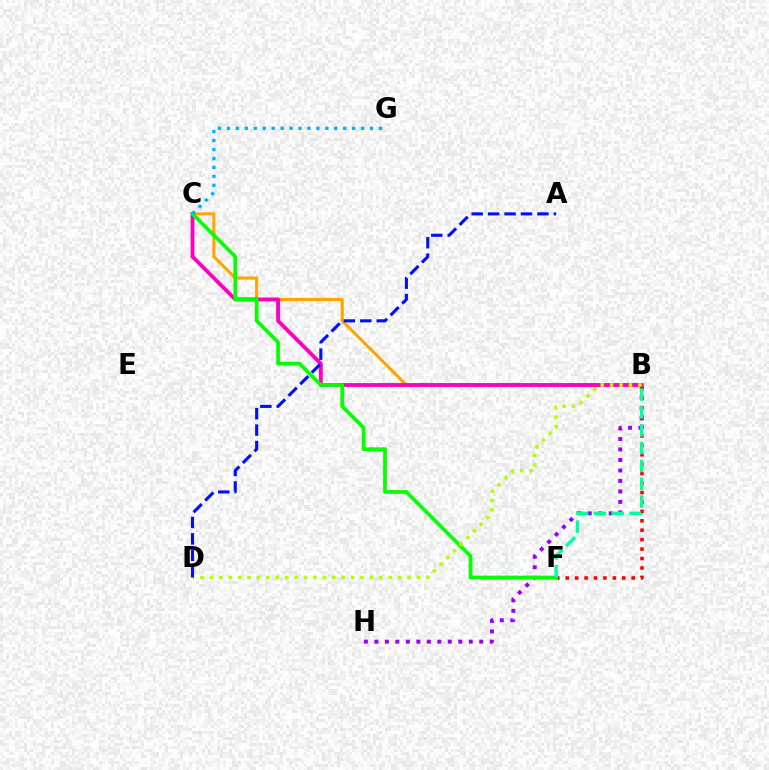{('B', 'H'): [{'color': '#9b00ff', 'line_style': 'dotted', 'thickness': 2.85}], ('B', 'C'): [{'color': '#ffa500', 'line_style': 'solid', 'thickness': 2.23}, {'color': '#ff00bd', 'line_style': 'solid', 'thickness': 2.76}], ('B', 'F'): [{'color': '#ff0000', 'line_style': 'dotted', 'thickness': 2.56}, {'color': '#00ff9d', 'line_style': 'dashed', 'thickness': 2.42}], ('C', 'F'): [{'color': '#08ff00', 'line_style': 'solid', 'thickness': 2.69}], ('B', 'D'): [{'color': '#b3ff00', 'line_style': 'dotted', 'thickness': 2.56}], ('C', 'G'): [{'color': '#00b5ff', 'line_style': 'dotted', 'thickness': 2.43}], ('A', 'D'): [{'color': '#0010ff', 'line_style': 'dashed', 'thickness': 2.23}]}